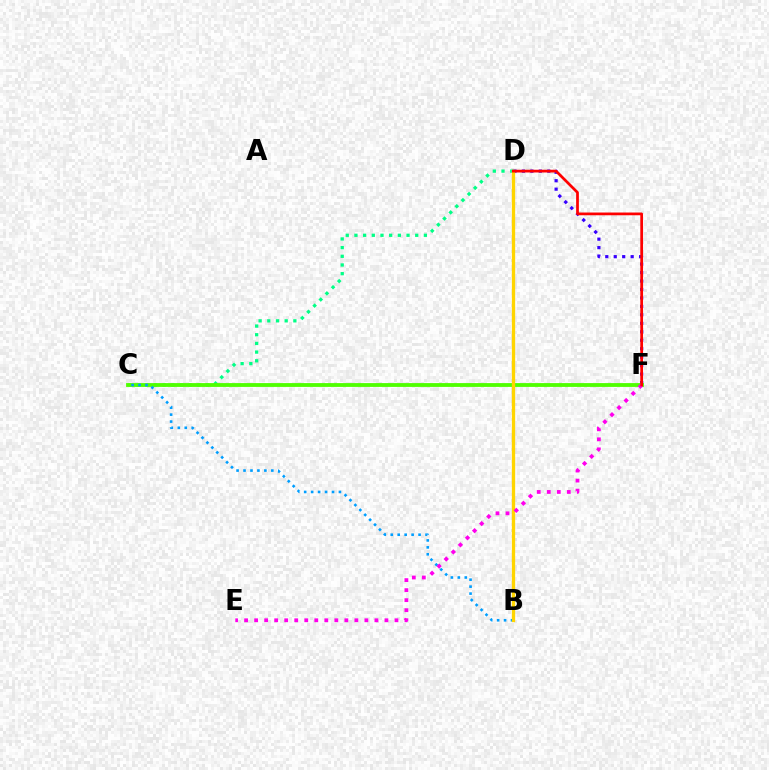{('D', 'F'): [{'color': '#3700ff', 'line_style': 'dotted', 'thickness': 2.3}, {'color': '#ff0000', 'line_style': 'solid', 'thickness': 1.97}], ('C', 'D'): [{'color': '#00ff86', 'line_style': 'dotted', 'thickness': 2.36}], ('C', 'F'): [{'color': '#4fff00', 'line_style': 'solid', 'thickness': 2.74}], ('B', 'C'): [{'color': '#009eff', 'line_style': 'dotted', 'thickness': 1.89}], ('B', 'D'): [{'color': '#ffd500', 'line_style': 'solid', 'thickness': 2.38}], ('E', 'F'): [{'color': '#ff00ed', 'line_style': 'dotted', 'thickness': 2.72}]}